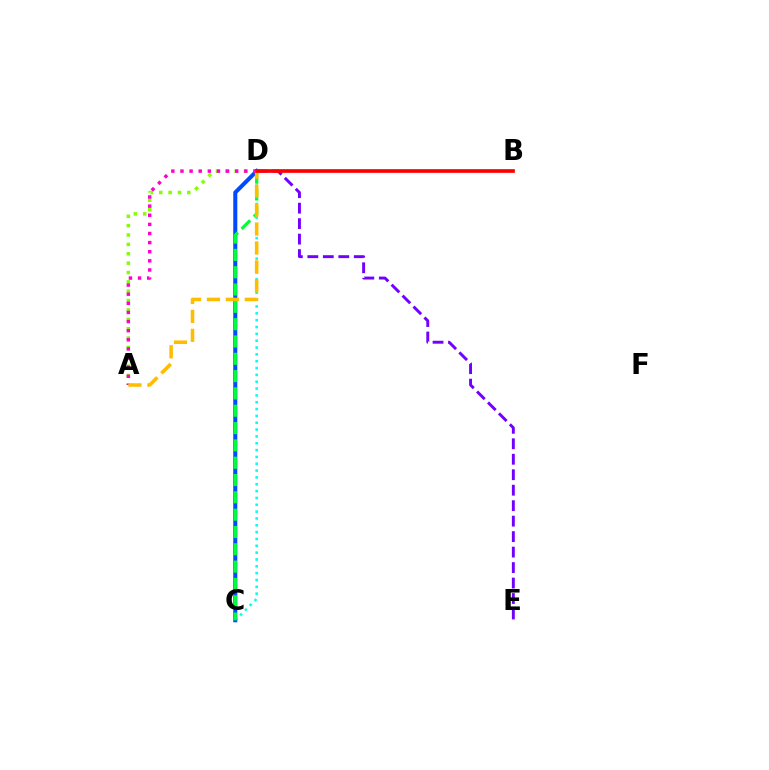{('C', 'D'): [{'color': '#00fff6', 'line_style': 'dotted', 'thickness': 1.86}, {'color': '#004bff', 'line_style': 'solid', 'thickness': 2.91}, {'color': '#00ff39', 'line_style': 'dashed', 'thickness': 2.35}], ('A', 'D'): [{'color': '#84ff00', 'line_style': 'dotted', 'thickness': 2.54}, {'color': '#ff00cf', 'line_style': 'dotted', 'thickness': 2.48}, {'color': '#ffbd00', 'line_style': 'dashed', 'thickness': 2.57}], ('D', 'E'): [{'color': '#7200ff', 'line_style': 'dashed', 'thickness': 2.1}], ('B', 'D'): [{'color': '#ff0000', 'line_style': 'solid', 'thickness': 2.66}]}